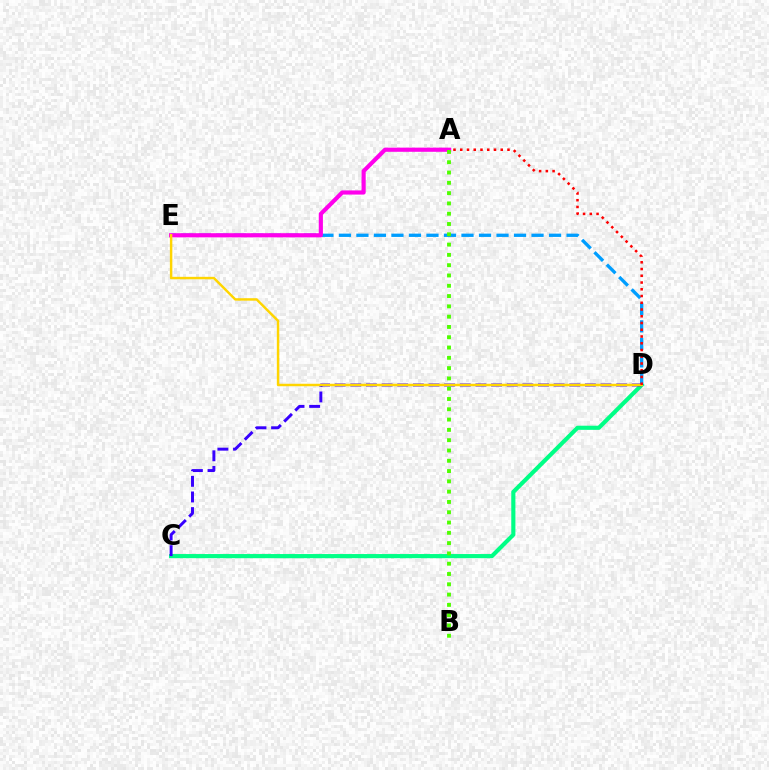{('C', 'D'): [{'color': '#00ff86', 'line_style': 'solid', 'thickness': 2.98}, {'color': '#3700ff', 'line_style': 'dashed', 'thickness': 2.12}], ('D', 'E'): [{'color': '#009eff', 'line_style': 'dashed', 'thickness': 2.38}, {'color': '#ffd500', 'line_style': 'solid', 'thickness': 1.77}], ('A', 'E'): [{'color': '#ff00ed', 'line_style': 'solid', 'thickness': 2.99}], ('A', 'B'): [{'color': '#4fff00', 'line_style': 'dotted', 'thickness': 2.8}], ('A', 'D'): [{'color': '#ff0000', 'line_style': 'dotted', 'thickness': 1.83}]}